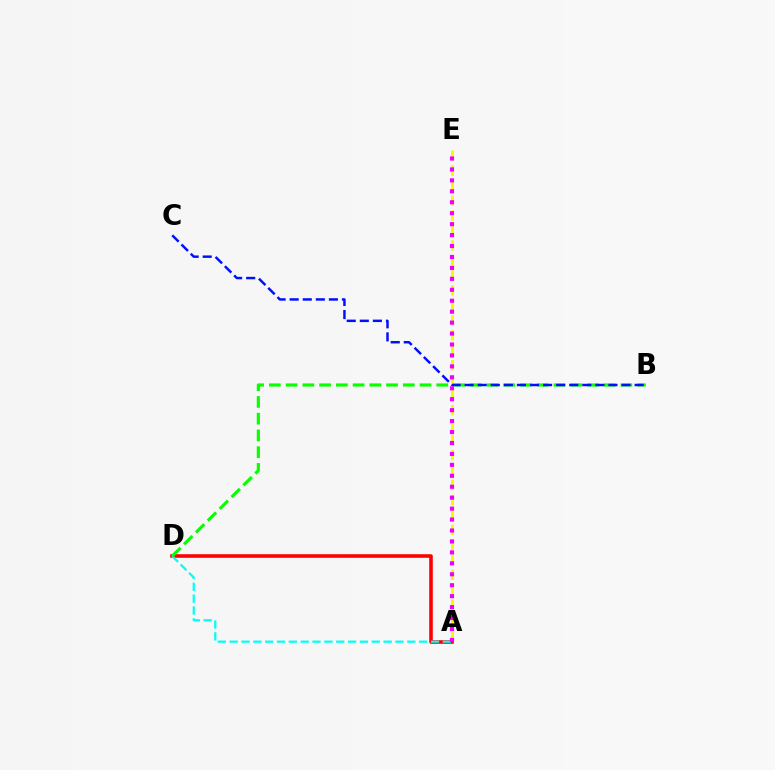{('A', 'E'): [{'color': '#fcf500', 'line_style': 'dashed', 'thickness': 2.03}, {'color': '#ee00ff', 'line_style': 'dotted', 'thickness': 2.97}], ('A', 'D'): [{'color': '#ff0000', 'line_style': 'solid', 'thickness': 2.57}, {'color': '#00fff6', 'line_style': 'dashed', 'thickness': 1.61}], ('B', 'D'): [{'color': '#08ff00', 'line_style': 'dashed', 'thickness': 2.27}], ('B', 'C'): [{'color': '#0010ff', 'line_style': 'dashed', 'thickness': 1.78}]}